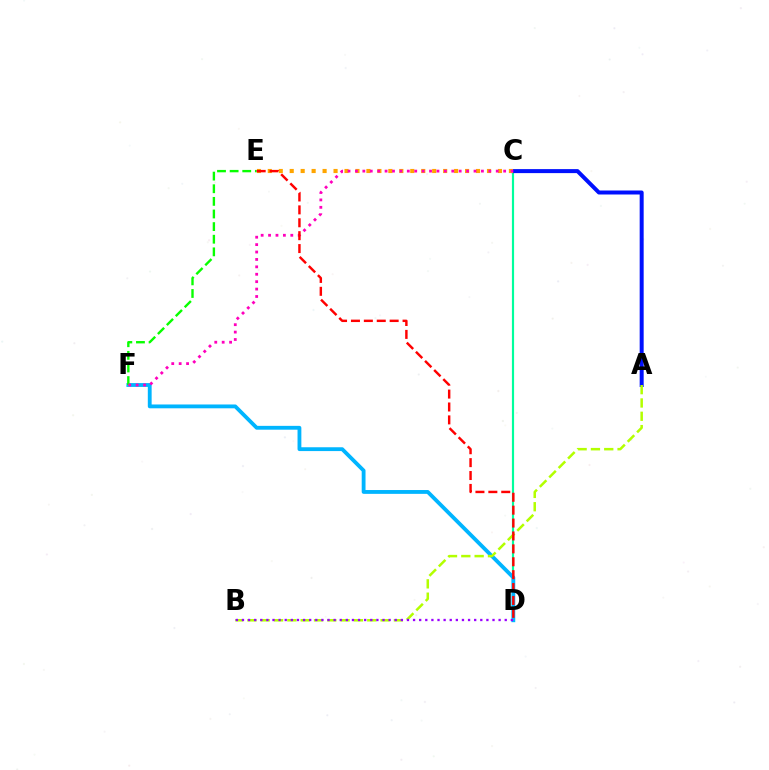{('C', 'D'): [{'color': '#00ff9d', 'line_style': 'solid', 'thickness': 1.56}], ('A', 'C'): [{'color': '#0010ff', 'line_style': 'solid', 'thickness': 2.87}], ('C', 'E'): [{'color': '#ffa500', 'line_style': 'dotted', 'thickness': 2.98}], ('D', 'F'): [{'color': '#00b5ff', 'line_style': 'solid', 'thickness': 2.75}], ('E', 'F'): [{'color': '#08ff00', 'line_style': 'dashed', 'thickness': 1.71}], ('C', 'F'): [{'color': '#ff00bd', 'line_style': 'dotted', 'thickness': 2.01}], ('A', 'B'): [{'color': '#b3ff00', 'line_style': 'dashed', 'thickness': 1.81}], ('B', 'D'): [{'color': '#9b00ff', 'line_style': 'dotted', 'thickness': 1.66}], ('D', 'E'): [{'color': '#ff0000', 'line_style': 'dashed', 'thickness': 1.75}]}